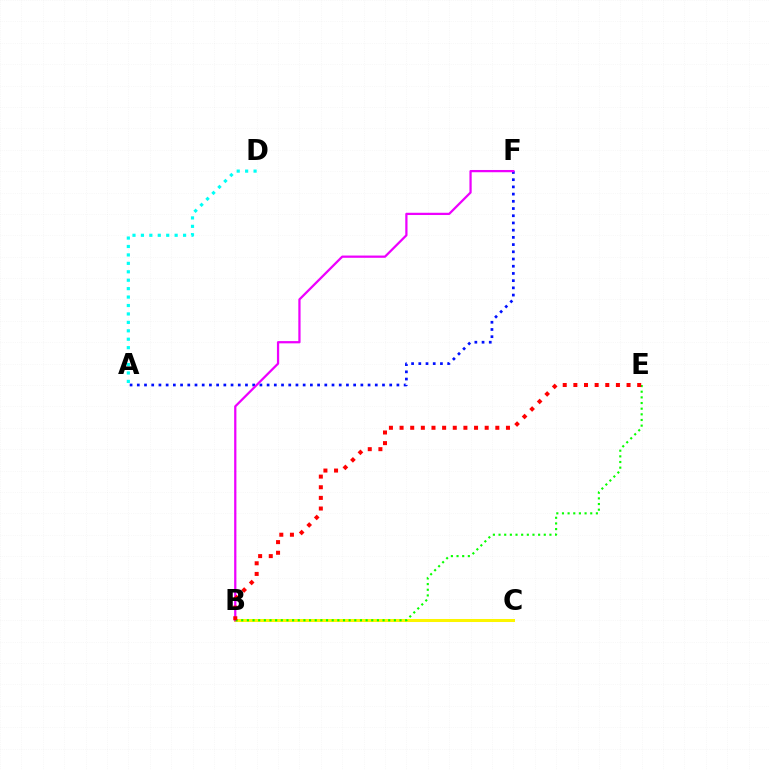{('B', 'C'): [{'color': '#fcf500', 'line_style': 'solid', 'thickness': 2.17}], ('A', 'D'): [{'color': '#00fff6', 'line_style': 'dotted', 'thickness': 2.29}], ('A', 'F'): [{'color': '#0010ff', 'line_style': 'dotted', 'thickness': 1.96}], ('B', 'F'): [{'color': '#ee00ff', 'line_style': 'solid', 'thickness': 1.62}], ('B', 'E'): [{'color': '#08ff00', 'line_style': 'dotted', 'thickness': 1.54}, {'color': '#ff0000', 'line_style': 'dotted', 'thickness': 2.89}]}